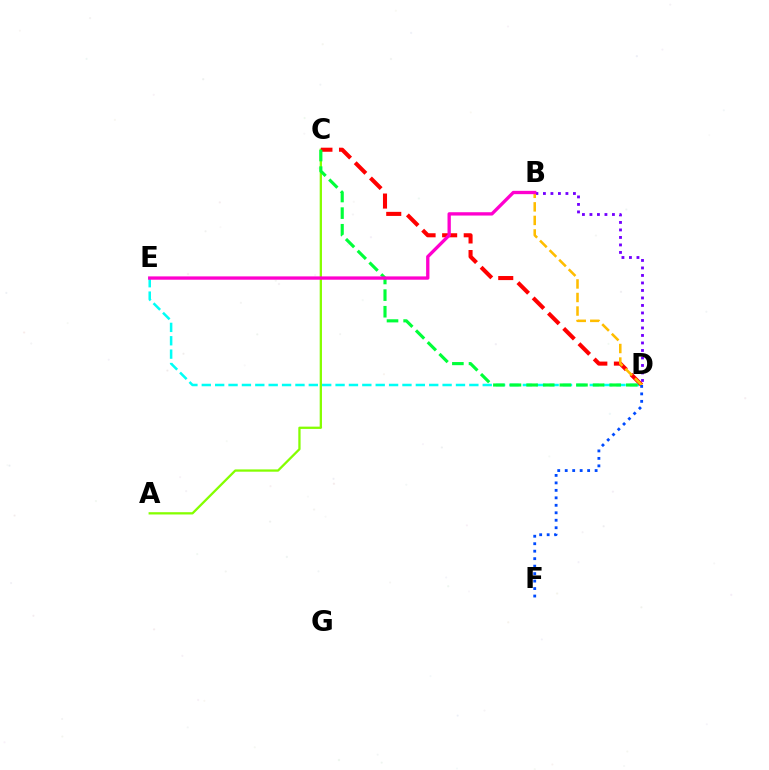{('B', 'D'): [{'color': '#7200ff', 'line_style': 'dotted', 'thickness': 2.04}, {'color': '#ffbd00', 'line_style': 'dashed', 'thickness': 1.84}], ('A', 'C'): [{'color': '#84ff00', 'line_style': 'solid', 'thickness': 1.64}], ('D', 'E'): [{'color': '#00fff6', 'line_style': 'dashed', 'thickness': 1.82}], ('C', 'D'): [{'color': '#ff0000', 'line_style': 'dashed', 'thickness': 2.93}, {'color': '#00ff39', 'line_style': 'dashed', 'thickness': 2.26}], ('D', 'F'): [{'color': '#004bff', 'line_style': 'dotted', 'thickness': 2.03}], ('B', 'E'): [{'color': '#ff00cf', 'line_style': 'solid', 'thickness': 2.39}]}